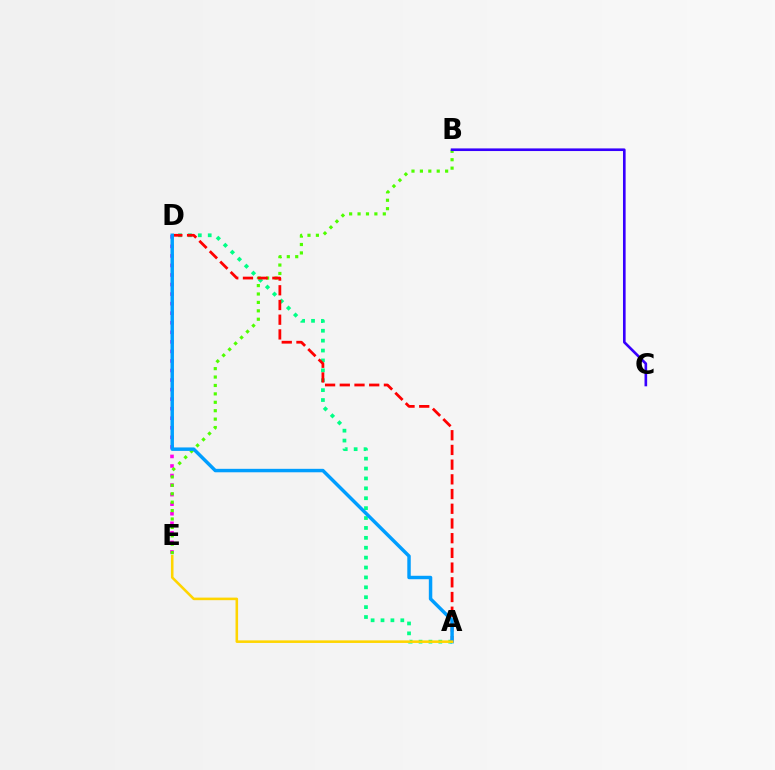{('D', 'E'): [{'color': '#ff00ed', 'line_style': 'dotted', 'thickness': 2.59}], ('A', 'D'): [{'color': '#00ff86', 'line_style': 'dotted', 'thickness': 2.69}, {'color': '#ff0000', 'line_style': 'dashed', 'thickness': 2.0}, {'color': '#009eff', 'line_style': 'solid', 'thickness': 2.49}], ('B', 'E'): [{'color': '#4fff00', 'line_style': 'dotted', 'thickness': 2.29}], ('A', 'E'): [{'color': '#ffd500', 'line_style': 'solid', 'thickness': 1.85}], ('B', 'C'): [{'color': '#3700ff', 'line_style': 'solid', 'thickness': 1.9}]}